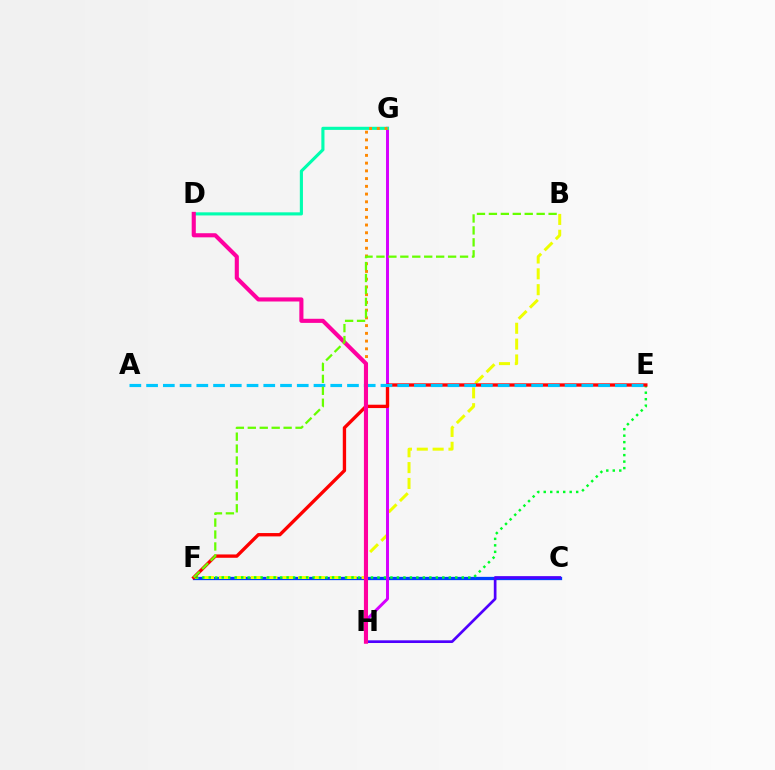{('C', 'F'): [{'color': '#003fff', 'line_style': 'solid', 'thickness': 2.36}], ('C', 'H'): [{'color': '#4f00ff', 'line_style': 'solid', 'thickness': 1.94}], ('B', 'F'): [{'color': '#eeff00', 'line_style': 'dashed', 'thickness': 2.15}, {'color': '#66ff00', 'line_style': 'dashed', 'thickness': 1.62}], ('G', 'H'): [{'color': '#d600ff', 'line_style': 'solid', 'thickness': 2.14}, {'color': '#ff8800', 'line_style': 'dotted', 'thickness': 2.1}], ('E', 'F'): [{'color': '#00ff27', 'line_style': 'dotted', 'thickness': 1.76}, {'color': '#ff0000', 'line_style': 'solid', 'thickness': 2.41}], ('A', 'E'): [{'color': '#00c7ff', 'line_style': 'dashed', 'thickness': 2.27}], ('D', 'G'): [{'color': '#00ffaf', 'line_style': 'solid', 'thickness': 2.25}], ('D', 'H'): [{'color': '#ff00a0', 'line_style': 'solid', 'thickness': 2.96}]}